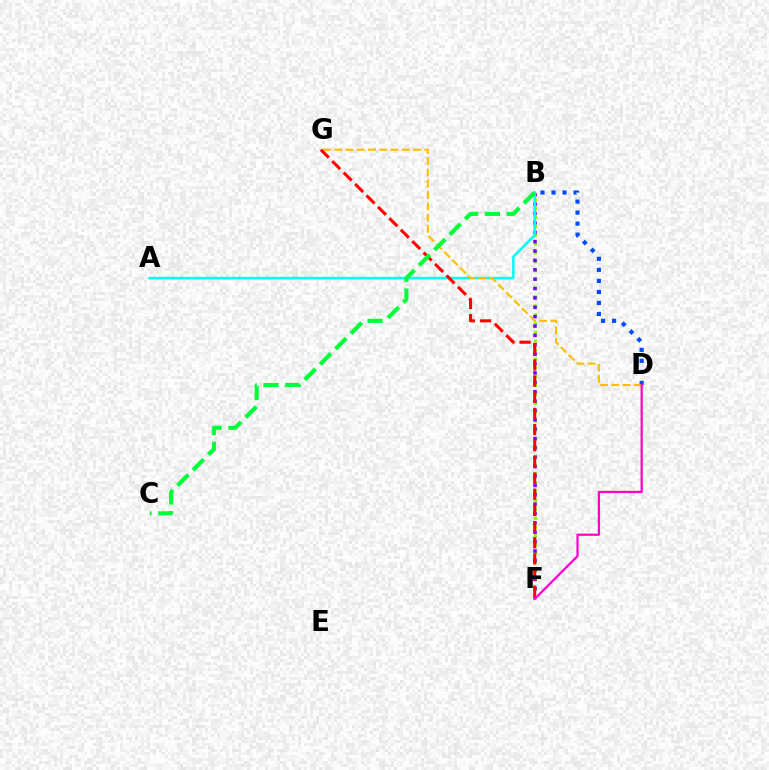{('B', 'F'): [{'color': '#84ff00', 'line_style': 'dotted', 'thickness': 2.4}, {'color': '#7200ff', 'line_style': 'dotted', 'thickness': 2.55}], ('A', 'B'): [{'color': '#00fff6', 'line_style': 'solid', 'thickness': 1.8}], ('B', 'D'): [{'color': '#004bff', 'line_style': 'dotted', 'thickness': 2.99}], ('D', 'G'): [{'color': '#ffbd00', 'line_style': 'dashed', 'thickness': 1.53}], ('F', 'G'): [{'color': '#ff0000', 'line_style': 'dashed', 'thickness': 2.2}], ('B', 'C'): [{'color': '#00ff39', 'line_style': 'dashed', 'thickness': 2.96}], ('D', 'F'): [{'color': '#ff00cf', 'line_style': 'solid', 'thickness': 1.61}]}